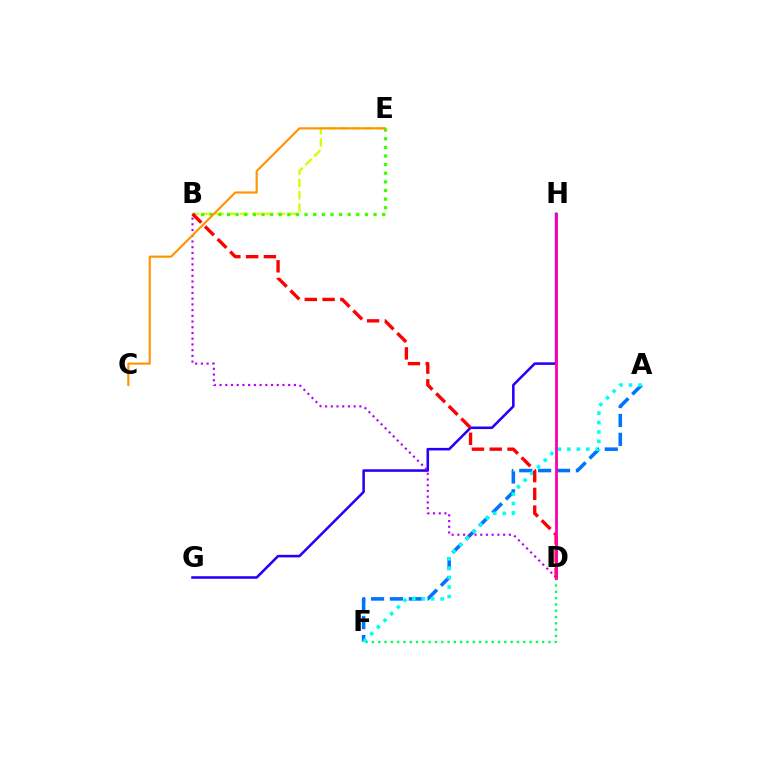{('D', 'F'): [{'color': '#00ff5c', 'line_style': 'dotted', 'thickness': 1.71}], ('A', 'F'): [{'color': '#0074ff', 'line_style': 'dashed', 'thickness': 2.56}, {'color': '#00fff6', 'line_style': 'dotted', 'thickness': 2.56}], ('B', 'E'): [{'color': '#d1ff00', 'line_style': 'dashed', 'thickness': 1.67}, {'color': '#3dff00', 'line_style': 'dotted', 'thickness': 2.34}], ('G', 'H'): [{'color': '#2500ff', 'line_style': 'solid', 'thickness': 1.84}], ('B', 'D'): [{'color': '#b900ff', 'line_style': 'dotted', 'thickness': 1.55}, {'color': '#ff0000', 'line_style': 'dashed', 'thickness': 2.42}], ('D', 'H'): [{'color': '#ff00ac', 'line_style': 'solid', 'thickness': 2.01}], ('C', 'E'): [{'color': '#ff9400', 'line_style': 'solid', 'thickness': 1.54}]}